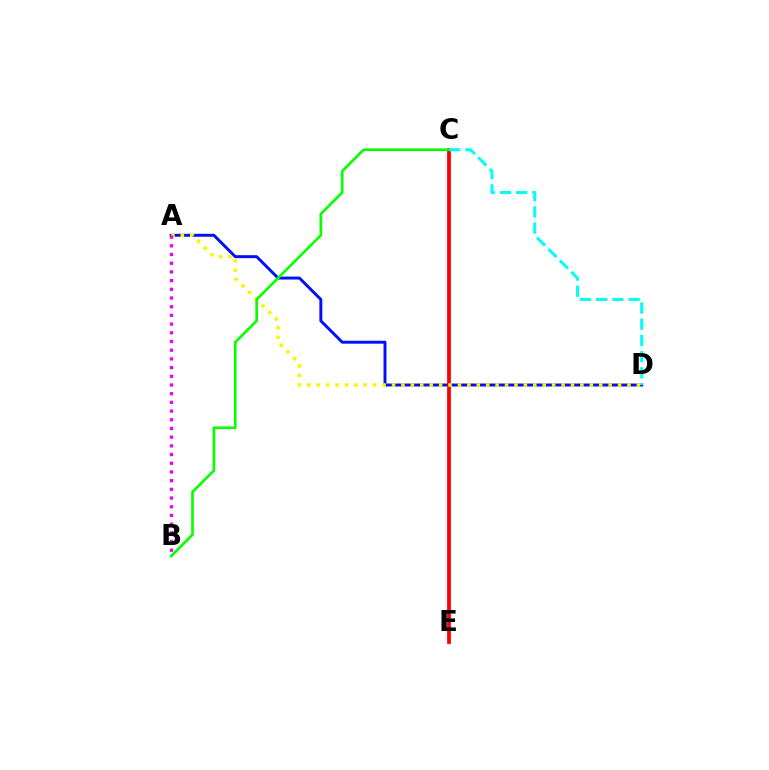{('A', 'D'): [{'color': '#0010ff', 'line_style': 'solid', 'thickness': 2.12}, {'color': '#fcf500', 'line_style': 'dotted', 'thickness': 2.56}], ('C', 'E'): [{'color': '#ff0000', 'line_style': 'solid', 'thickness': 2.71}], ('B', 'C'): [{'color': '#08ff00', 'line_style': 'solid', 'thickness': 1.91}], ('C', 'D'): [{'color': '#00fff6', 'line_style': 'dashed', 'thickness': 2.2}], ('A', 'B'): [{'color': '#ee00ff', 'line_style': 'dotted', 'thickness': 2.36}]}